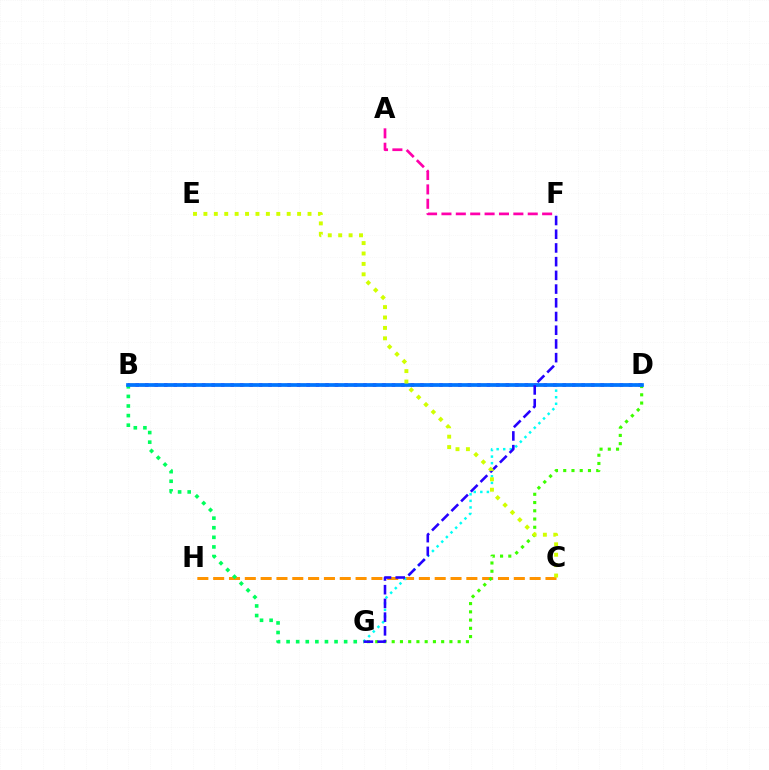{('C', 'H'): [{'color': '#ff9400', 'line_style': 'dashed', 'thickness': 2.15}], ('B', 'D'): [{'color': '#b900ff', 'line_style': 'dotted', 'thickness': 2.58}, {'color': '#ff0000', 'line_style': 'dashed', 'thickness': 1.64}, {'color': '#0074ff', 'line_style': 'solid', 'thickness': 2.67}], ('D', 'G'): [{'color': '#00fff6', 'line_style': 'dotted', 'thickness': 1.78}, {'color': '#3dff00', 'line_style': 'dotted', 'thickness': 2.24}], ('A', 'F'): [{'color': '#ff00ac', 'line_style': 'dashed', 'thickness': 1.95}], ('B', 'G'): [{'color': '#00ff5c', 'line_style': 'dotted', 'thickness': 2.61}], ('F', 'G'): [{'color': '#2500ff', 'line_style': 'dashed', 'thickness': 1.86}], ('C', 'E'): [{'color': '#d1ff00', 'line_style': 'dotted', 'thickness': 2.83}]}